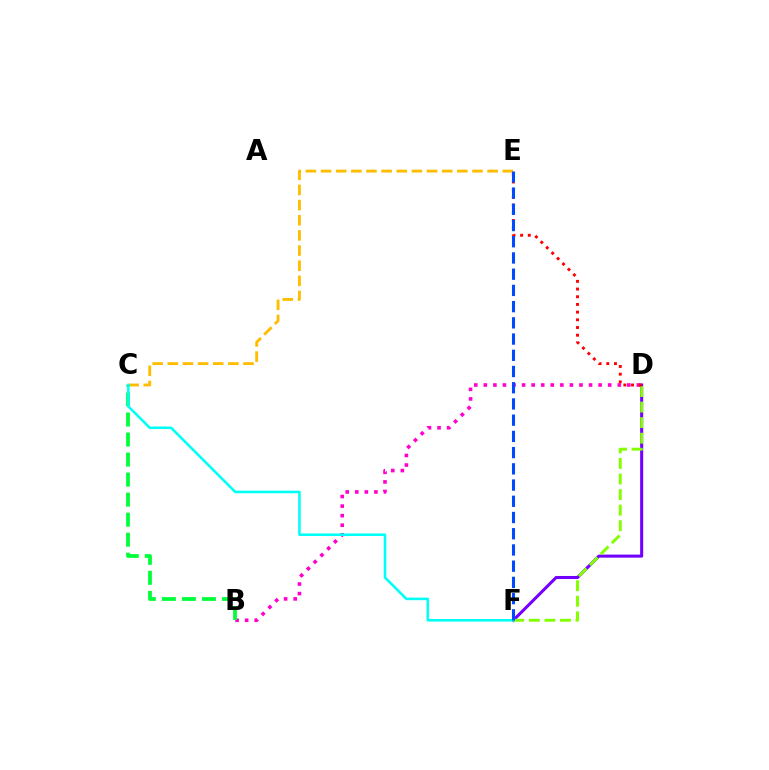{('B', 'D'): [{'color': '#ff00cf', 'line_style': 'dotted', 'thickness': 2.6}], ('D', 'F'): [{'color': '#7200ff', 'line_style': 'solid', 'thickness': 2.19}, {'color': '#84ff00', 'line_style': 'dashed', 'thickness': 2.11}], ('C', 'E'): [{'color': '#ffbd00', 'line_style': 'dashed', 'thickness': 2.06}], ('B', 'C'): [{'color': '#00ff39', 'line_style': 'dashed', 'thickness': 2.72}], ('C', 'F'): [{'color': '#00fff6', 'line_style': 'solid', 'thickness': 1.85}], ('D', 'E'): [{'color': '#ff0000', 'line_style': 'dotted', 'thickness': 2.09}], ('E', 'F'): [{'color': '#004bff', 'line_style': 'dashed', 'thickness': 2.2}]}